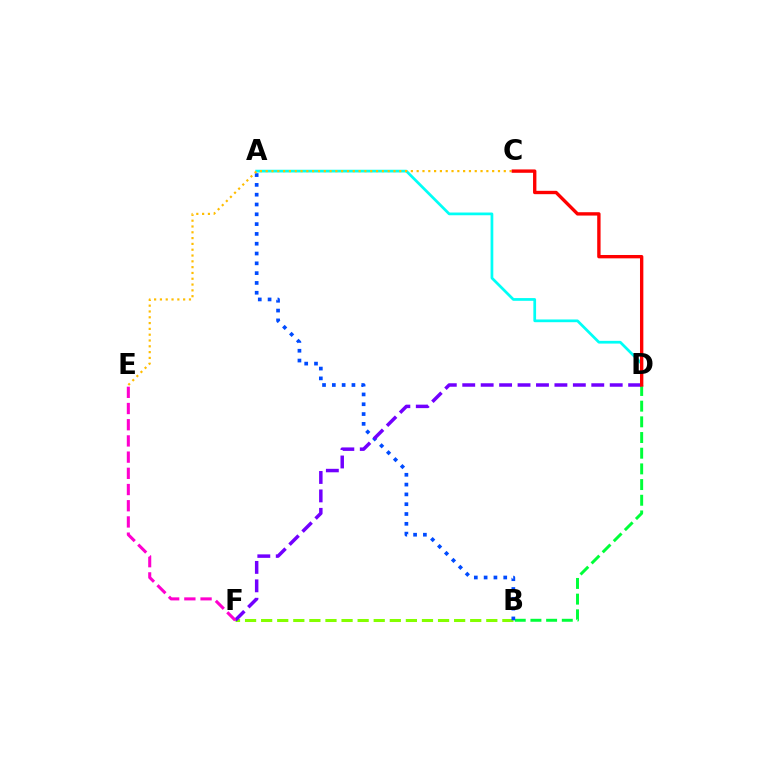{('B', 'F'): [{'color': '#84ff00', 'line_style': 'dashed', 'thickness': 2.18}], ('B', 'D'): [{'color': '#00ff39', 'line_style': 'dashed', 'thickness': 2.13}], ('A', 'D'): [{'color': '#00fff6', 'line_style': 'solid', 'thickness': 1.97}], ('A', 'B'): [{'color': '#004bff', 'line_style': 'dotted', 'thickness': 2.66}], ('C', 'E'): [{'color': '#ffbd00', 'line_style': 'dotted', 'thickness': 1.58}], ('D', 'F'): [{'color': '#7200ff', 'line_style': 'dashed', 'thickness': 2.5}], ('C', 'D'): [{'color': '#ff0000', 'line_style': 'solid', 'thickness': 2.42}], ('E', 'F'): [{'color': '#ff00cf', 'line_style': 'dashed', 'thickness': 2.2}]}